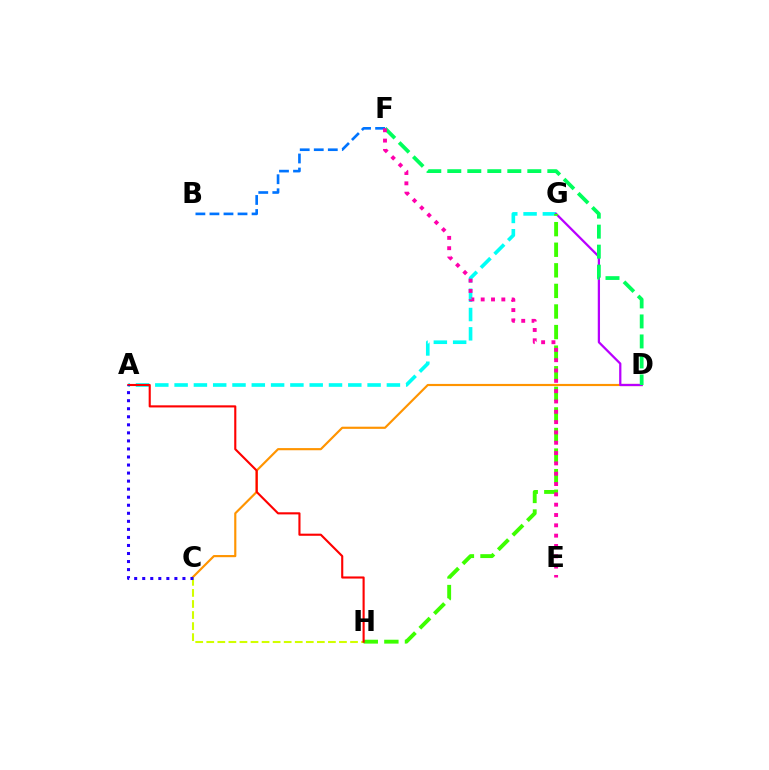{('C', 'D'): [{'color': '#ff9400', 'line_style': 'solid', 'thickness': 1.56}], ('B', 'F'): [{'color': '#0074ff', 'line_style': 'dashed', 'thickness': 1.91}], ('A', 'G'): [{'color': '#00fff6', 'line_style': 'dashed', 'thickness': 2.62}], ('D', 'G'): [{'color': '#b900ff', 'line_style': 'solid', 'thickness': 1.62}], ('D', 'F'): [{'color': '#00ff5c', 'line_style': 'dashed', 'thickness': 2.72}], ('C', 'H'): [{'color': '#d1ff00', 'line_style': 'dashed', 'thickness': 1.5}], ('G', 'H'): [{'color': '#3dff00', 'line_style': 'dashed', 'thickness': 2.8}], ('E', 'F'): [{'color': '#ff00ac', 'line_style': 'dotted', 'thickness': 2.8}], ('A', 'H'): [{'color': '#ff0000', 'line_style': 'solid', 'thickness': 1.53}], ('A', 'C'): [{'color': '#2500ff', 'line_style': 'dotted', 'thickness': 2.19}]}